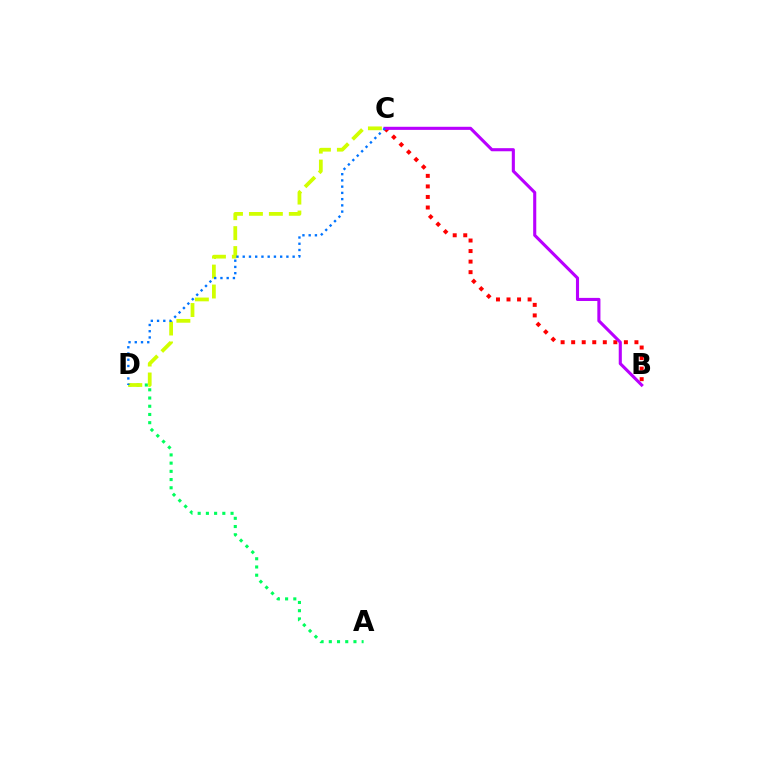{('A', 'D'): [{'color': '#00ff5c', 'line_style': 'dotted', 'thickness': 2.23}], ('B', 'C'): [{'color': '#ff0000', 'line_style': 'dotted', 'thickness': 2.86}, {'color': '#b900ff', 'line_style': 'solid', 'thickness': 2.23}], ('C', 'D'): [{'color': '#d1ff00', 'line_style': 'dashed', 'thickness': 2.71}, {'color': '#0074ff', 'line_style': 'dotted', 'thickness': 1.7}]}